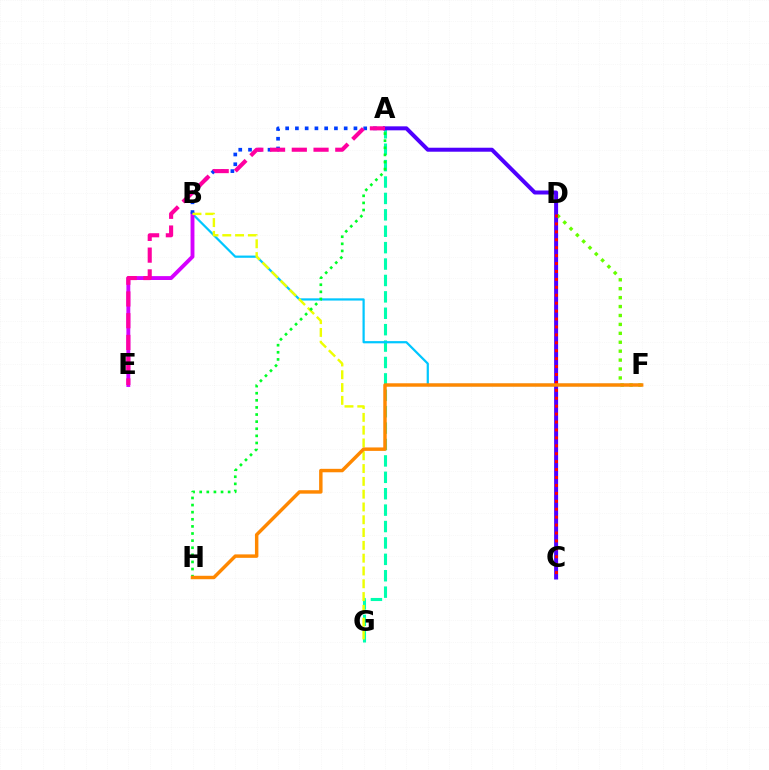{('A', 'G'): [{'color': '#00ffaf', 'line_style': 'dashed', 'thickness': 2.23}], ('B', 'F'): [{'color': '#00c7ff', 'line_style': 'solid', 'thickness': 1.6}], ('A', 'C'): [{'color': '#4f00ff', 'line_style': 'solid', 'thickness': 2.87}], ('B', 'E'): [{'color': '#d600ff', 'line_style': 'solid', 'thickness': 2.79}], ('A', 'B'): [{'color': '#003fff', 'line_style': 'dotted', 'thickness': 2.65}], ('B', 'G'): [{'color': '#eeff00', 'line_style': 'dashed', 'thickness': 1.74}], ('D', 'F'): [{'color': '#66ff00', 'line_style': 'dotted', 'thickness': 2.42}], ('C', 'D'): [{'color': '#ff0000', 'line_style': 'dotted', 'thickness': 2.15}], ('A', 'H'): [{'color': '#00ff27', 'line_style': 'dotted', 'thickness': 1.93}], ('F', 'H'): [{'color': '#ff8800', 'line_style': 'solid', 'thickness': 2.48}], ('A', 'E'): [{'color': '#ff00a0', 'line_style': 'dashed', 'thickness': 2.95}]}